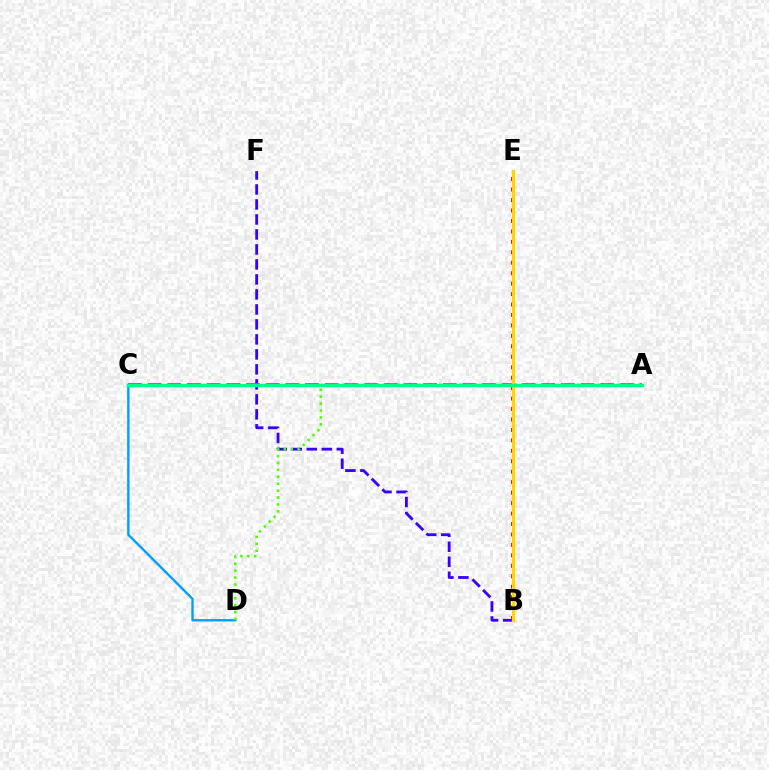{('B', 'F'): [{'color': '#3700ff', 'line_style': 'dashed', 'thickness': 2.04}], ('B', 'E'): [{'color': '#ff0000', 'line_style': 'dotted', 'thickness': 2.84}, {'color': '#ffd500', 'line_style': 'solid', 'thickness': 2.29}], ('A', 'C'): [{'color': '#ff00ed', 'line_style': 'dashed', 'thickness': 2.67}, {'color': '#00ff86', 'line_style': 'solid', 'thickness': 2.48}], ('C', 'D'): [{'color': '#009eff', 'line_style': 'solid', 'thickness': 1.7}], ('A', 'D'): [{'color': '#4fff00', 'line_style': 'dotted', 'thickness': 1.87}]}